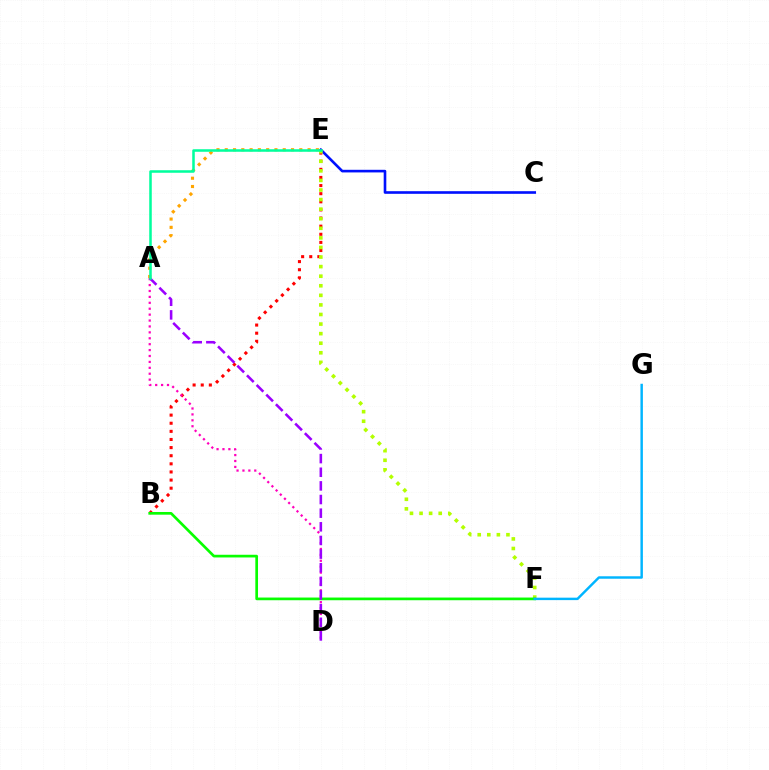{('A', 'E'): [{'color': '#ffa500', 'line_style': 'dotted', 'thickness': 2.25}, {'color': '#00ff9d', 'line_style': 'solid', 'thickness': 1.82}], ('B', 'E'): [{'color': '#ff0000', 'line_style': 'dotted', 'thickness': 2.21}], ('C', 'E'): [{'color': '#0010ff', 'line_style': 'solid', 'thickness': 1.89}], ('E', 'F'): [{'color': '#b3ff00', 'line_style': 'dotted', 'thickness': 2.6}], ('B', 'F'): [{'color': '#08ff00', 'line_style': 'solid', 'thickness': 1.94}], ('F', 'G'): [{'color': '#00b5ff', 'line_style': 'solid', 'thickness': 1.77}], ('A', 'D'): [{'color': '#ff00bd', 'line_style': 'dotted', 'thickness': 1.61}, {'color': '#9b00ff', 'line_style': 'dashed', 'thickness': 1.85}]}